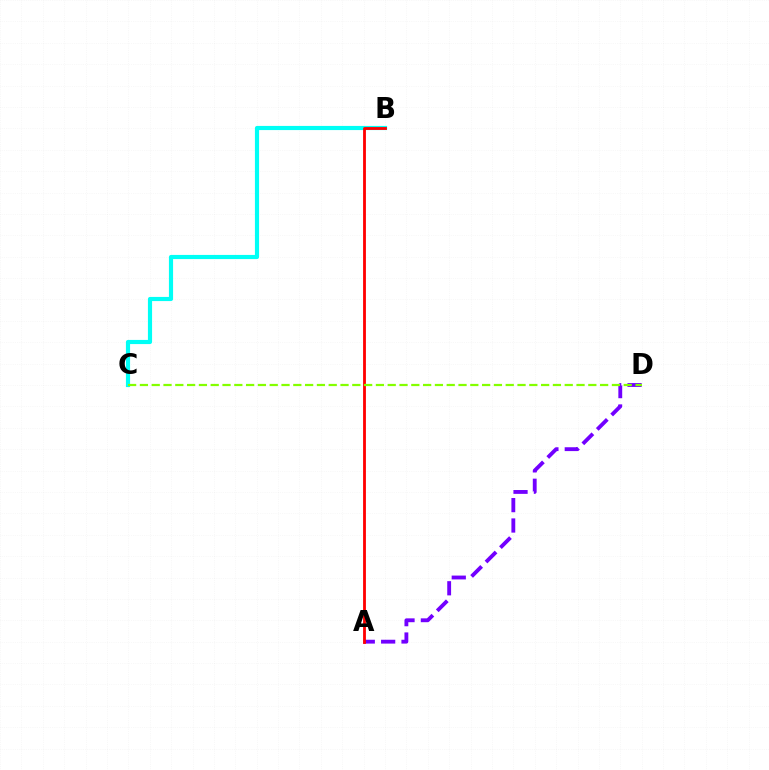{('A', 'D'): [{'color': '#7200ff', 'line_style': 'dashed', 'thickness': 2.77}], ('B', 'C'): [{'color': '#00fff6', 'line_style': 'solid', 'thickness': 2.99}], ('A', 'B'): [{'color': '#ff0000', 'line_style': 'solid', 'thickness': 2.03}], ('C', 'D'): [{'color': '#84ff00', 'line_style': 'dashed', 'thickness': 1.6}]}